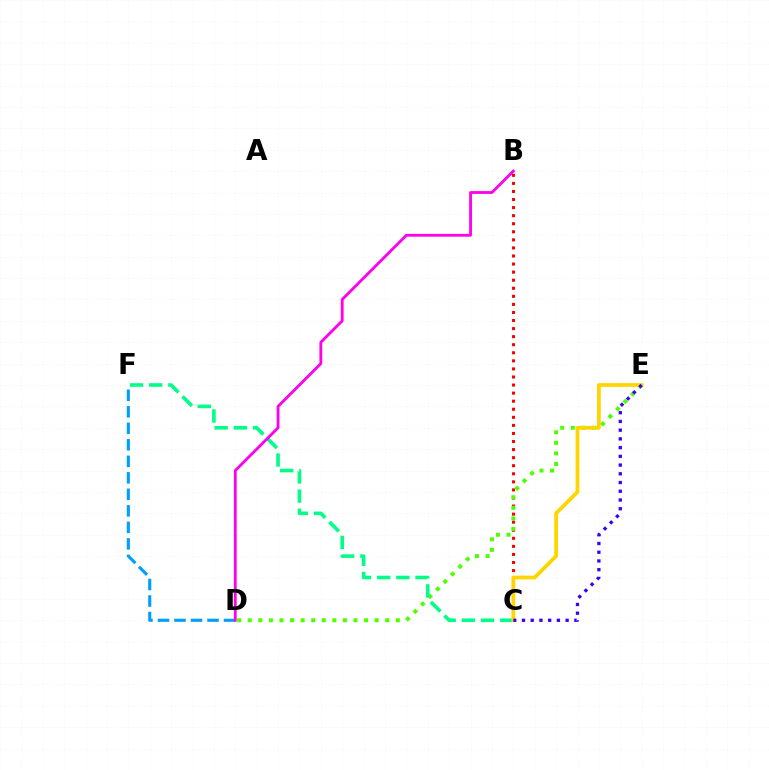{('B', 'C'): [{'color': '#ff0000', 'line_style': 'dotted', 'thickness': 2.19}], ('D', 'E'): [{'color': '#4fff00', 'line_style': 'dotted', 'thickness': 2.87}], ('C', 'F'): [{'color': '#00ff86', 'line_style': 'dashed', 'thickness': 2.6}], ('C', 'E'): [{'color': '#ffd500', 'line_style': 'solid', 'thickness': 2.71}, {'color': '#3700ff', 'line_style': 'dotted', 'thickness': 2.37}], ('D', 'F'): [{'color': '#009eff', 'line_style': 'dashed', 'thickness': 2.24}], ('B', 'D'): [{'color': '#ff00ed', 'line_style': 'solid', 'thickness': 2.04}]}